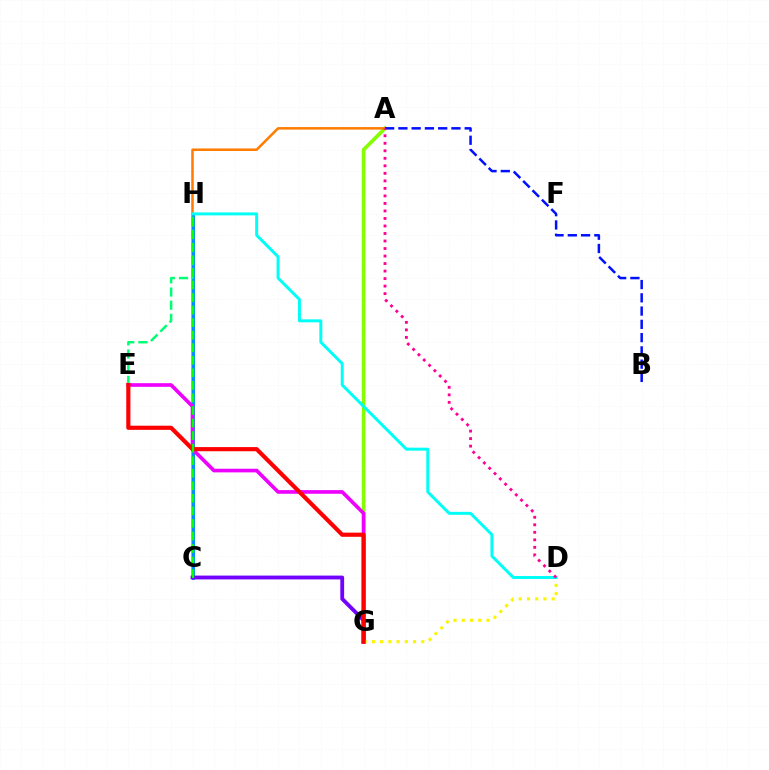{('A', 'G'): [{'color': '#84ff00', 'line_style': 'solid', 'thickness': 2.61}], ('A', 'C'): [{'color': '#ff7c00', 'line_style': 'solid', 'thickness': 1.81}], ('C', 'H'): [{'color': '#008cff', 'line_style': 'solid', 'thickness': 2.12}, {'color': '#08ff00', 'line_style': 'dashed', 'thickness': 1.7}], ('E', 'H'): [{'color': '#00ff74', 'line_style': 'dashed', 'thickness': 1.79}], ('C', 'G'): [{'color': '#7200ff', 'line_style': 'solid', 'thickness': 2.75}], ('E', 'G'): [{'color': '#ee00ff', 'line_style': 'solid', 'thickness': 2.63}, {'color': '#ff0000', 'line_style': 'solid', 'thickness': 2.99}], ('D', 'G'): [{'color': '#fcf500', 'line_style': 'dotted', 'thickness': 2.24}], ('A', 'B'): [{'color': '#0010ff', 'line_style': 'dashed', 'thickness': 1.8}], ('D', 'H'): [{'color': '#00fff6', 'line_style': 'solid', 'thickness': 2.14}], ('A', 'D'): [{'color': '#ff0094', 'line_style': 'dotted', 'thickness': 2.04}]}